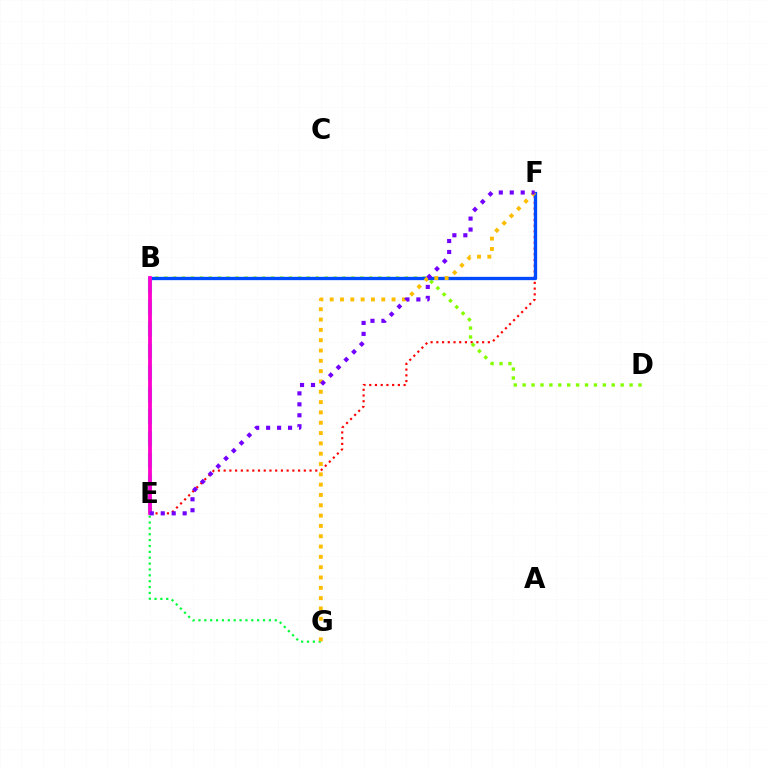{('E', 'F'): [{'color': '#ff0000', 'line_style': 'dotted', 'thickness': 1.56}, {'color': '#7200ff', 'line_style': 'dotted', 'thickness': 2.98}], ('B', 'D'): [{'color': '#84ff00', 'line_style': 'dotted', 'thickness': 2.42}], ('B', 'E'): [{'color': '#00fff6', 'line_style': 'dashed', 'thickness': 2.97}, {'color': '#ff00cf', 'line_style': 'solid', 'thickness': 2.73}], ('E', 'G'): [{'color': '#00ff39', 'line_style': 'dotted', 'thickness': 1.59}], ('B', 'F'): [{'color': '#004bff', 'line_style': 'solid', 'thickness': 2.39}], ('F', 'G'): [{'color': '#ffbd00', 'line_style': 'dotted', 'thickness': 2.8}]}